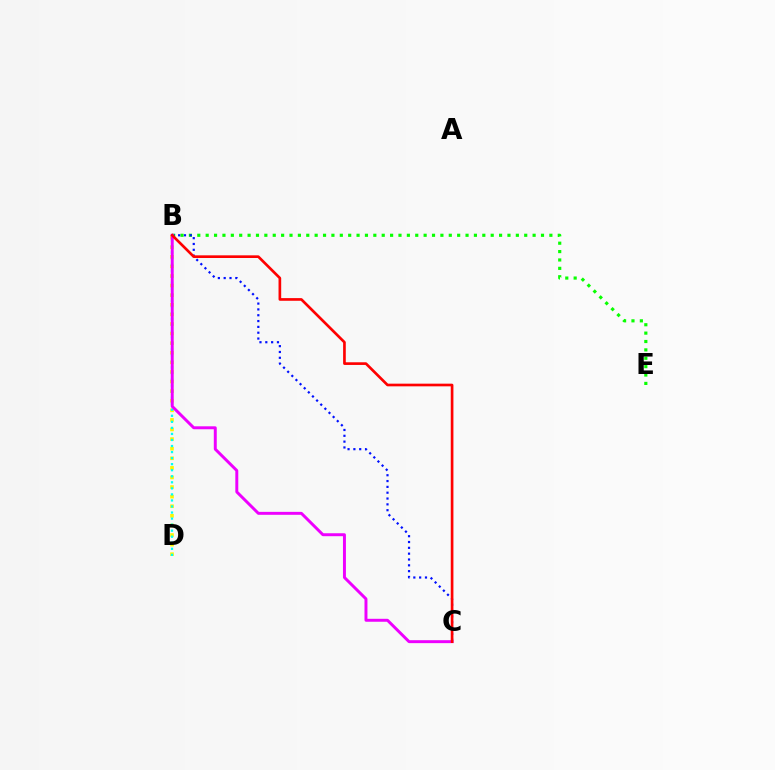{('B', 'D'): [{'color': '#fcf500', 'line_style': 'dotted', 'thickness': 2.61}, {'color': '#00fff6', 'line_style': 'dotted', 'thickness': 1.64}], ('B', 'E'): [{'color': '#08ff00', 'line_style': 'dotted', 'thickness': 2.28}], ('B', 'C'): [{'color': '#0010ff', 'line_style': 'dotted', 'thickness': 1.58}, {'color': '#ee00ff', 'line_style': 'solid', 'thickness': 2.13}, {'color': '#ff0000', 'line_style': 'solid', 'thickness': 1.92}]}